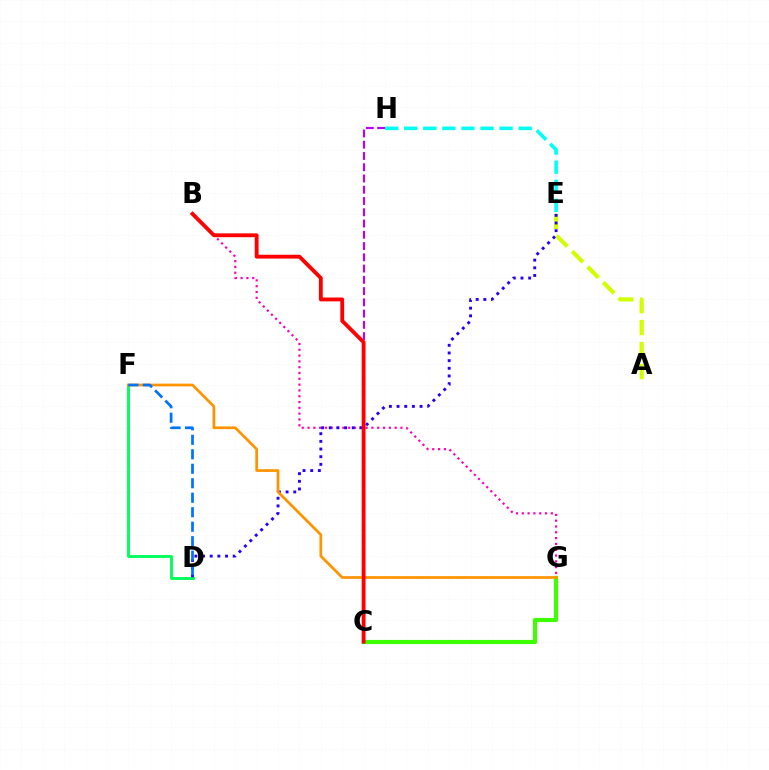{('D', 'F'): [{'color': '#00ff5c', 'line_style': 'solid', 'thickness': 2.08}, {'color': '#0074ff', 'line_style': 'dashed', 'thickness': 1.97}], ('E', 'H'): [{'color': '#00fff6', 'line_style': 'dashed', 'thickness': 2.59}], ('B', 'G'): [{'color': '#ff00ac', 'line_style': 'dotted', 'thickness': 1.58}], ('A', 'E'): [{'color': '#d1ff00', 'line_style': 'dashed', 'thickness': 2.99}], ('D', 'E'): [{'color': '#2500ff', 'line_style': 'dotted', 'thickness': 2.08}], ('C', 'G'): [{'color': '#3dff00', 'line_style': 'solid', 'thickness': 2.99}], ('F', 'G'): [{'color': '#ff9400', 'line_style': 'solid', 'thickness': 1.96}], ('C', 'H'): [{'color': '#b900ff', 'line_style': 'dashed', 'thickness': 1.53}], ('B', 'C'): [{'color': '#ff0000', 'line_style': 'solid', 'thickness': 2.76}]}